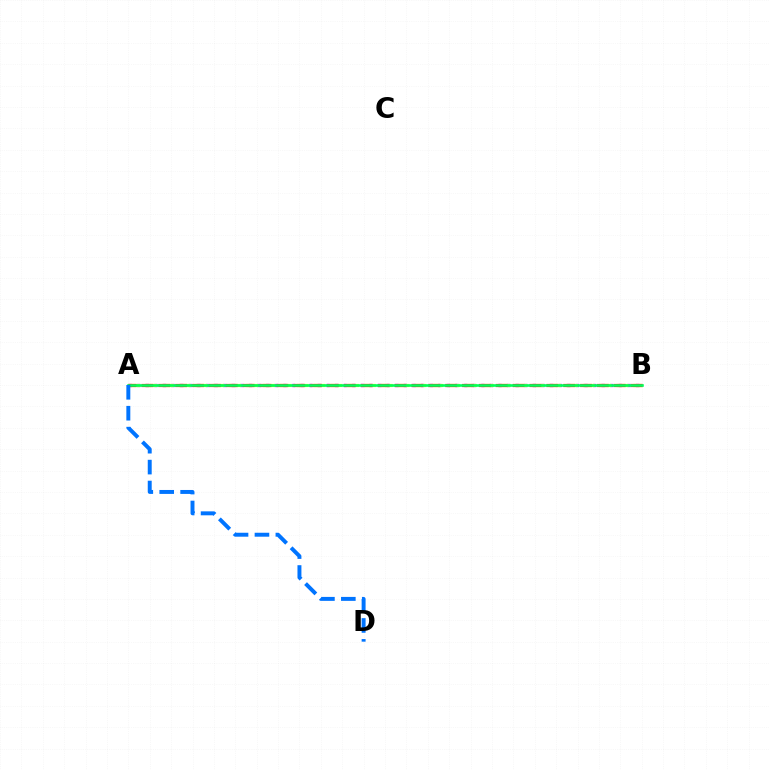{('A', 'B'): [{'color': '#b900ff', 'line_style': 'dotted', 'thickness': 2.34}, {'color': '#d1ff00', 'line_style': 'dashed', 'thickness': 2.29}, {'color': '#ff0000', 'line_style': 'dashed', 'thickness': 2.29}, {'color': '#00ff5c', 'line_style': 'solid', 'thickness': 1.88}], ('A', 'D'): [{'color': '#0074ff', 'line_style': 'dashed', 'thickness': 2.84}]}